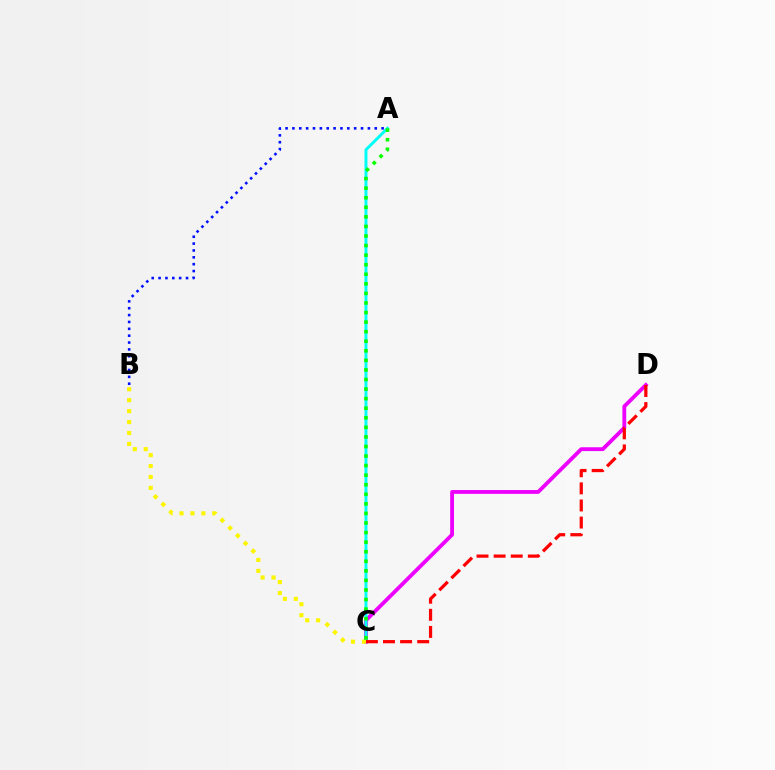{('C', 'D'): [{'color': '#ee00ff', 'line_style': 'solid', 'thickness': 2.76}, {'color': '#ff0000', 'line_style': 'dashed', 'thickness': 2.32}], ('A', 'C'): [{'color': '#00fff6', 'line_style': 'solid', 'thickness': 2.12}, {'color': '#08ff00', 'line_style': 'dotted', 'thickness': 2.6}], ('B', 'C'): [{'color': '#fcf500', 'line_style': 'dotted', 'thickness': 2.97}], ('A', 'B'): [{'color': '#0010ff', 'line_style': 'dotted', 'thickness': 1.86}]}